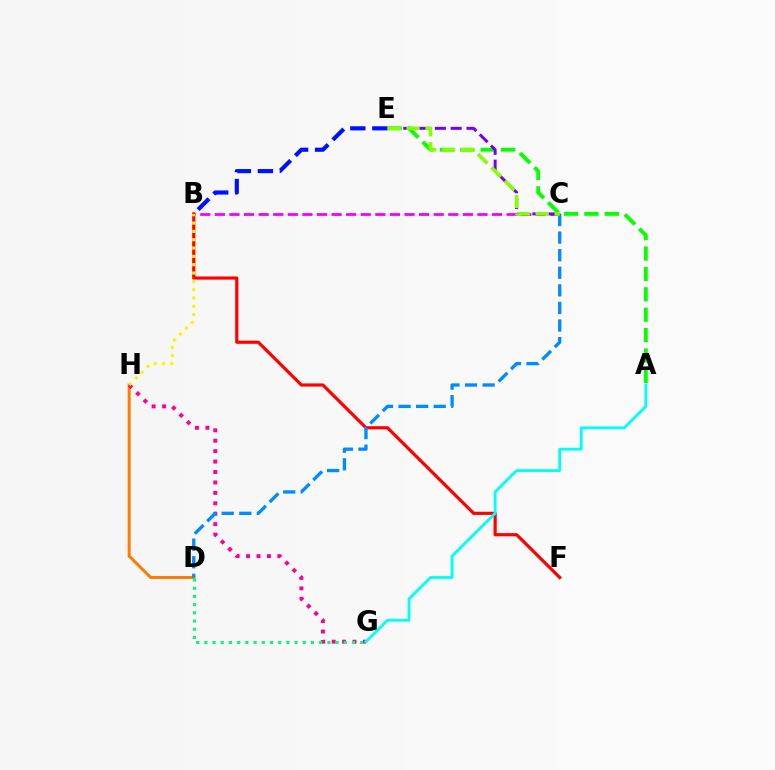{('B', 'C'): [{'color': '#ee00ff', 'line_style': 'dashed', 'thickness': 1.98}], ('A', 'E'): [{'color': '#08ff00', 'line_style': 'dashed', 'thickness': 2.77}], ('D', 'H'): [{'color': '#ff7c00', 'line_style': 'solid', 'thickness': 2.17}], ('C', 'E'): [{'color': '#7200ff', 'line_style': 'dashed', 'thickness': 2.15}, {'color': '#84ff00', 'line_style': 'dashed', 'thickness': 2.57}], ('B', 'F'): [{'color': '#ff0000', 'line_style': 'solid', 'thickness': 2.28}], ('B', 'E'): [{'color': '#0010ff', 'line_style': 'dashed', 'thickness': 2.99}], ('G', 'H'): [{'color': '#ff0094', 'line_style': 'dotted', 'thickness': 2.83}], ('D', 'G'): [{'color': '#00ff74', 'line_style': 'dotted', 'thickness': 2.23}], ('A', 'G'): [{'color': '#00fff6', 'line_style': 'solid', 'thickness': 2.04}], ('B', 'H'): [{'color': '#fcf500', 'line_style': 'dotted', 'thickness': 2.26}], ('C', 'D'): [{'color': '#008cff', 'line_style': 'dashed', 'thickness': 2.39}]}